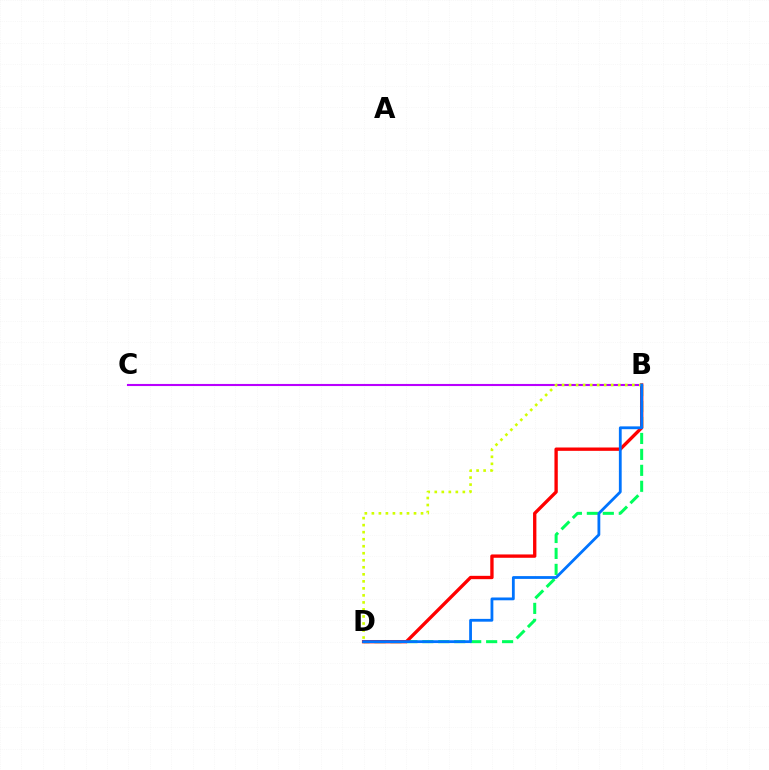{('B', 'C'): [{'color': '#b900ff', 'line_style': 'solid', 'thickness': 1.51}], ('B', 'D'): [{'color': '#00ff5c', 'line_style': 'dashed', 'thickness': 2.17}, {'color': '#ff0000', 'line_style': 'solid', 'thickness': 2.4}, {'color': '#d1ff00', 'line_style': 'dotted', 'thickness': 1.91}, {'color': '#0074ff', 'line_style': 'solid', 'thickness': 2.02}]}